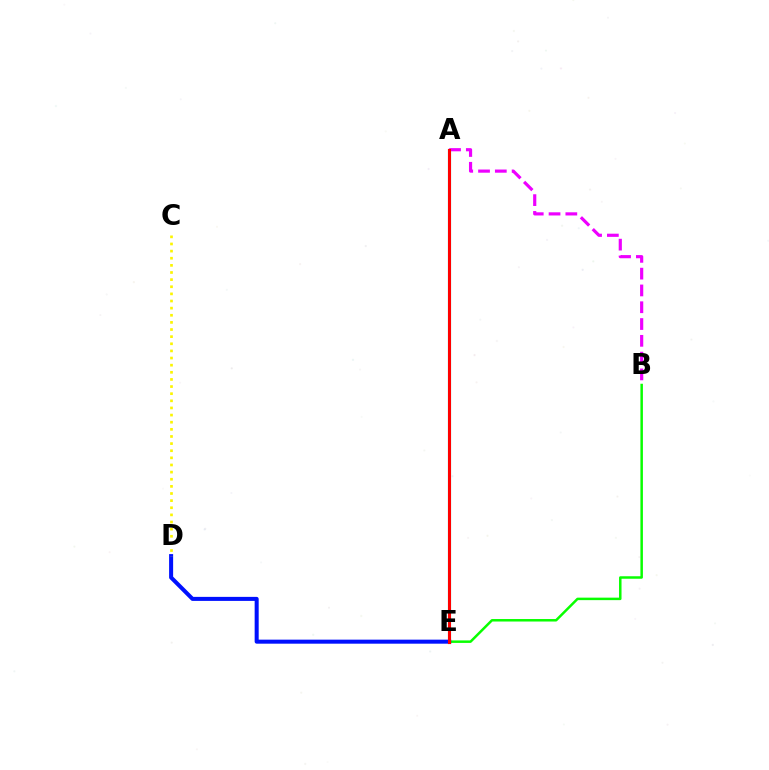{('A', 'E'): [{'color': '#00fff6', 'line_style': 'solid', 'thickness': 2.26}, {'color': '#ff0000', 'line_style': 'solid', 'thickness': 2.22}], ('A', 'B'): [{'color': '#ee00ff', 'line_style': 'dashed', 'thickness': 2.28}], ('B', 'E'): [{'color': '#08ff00', 'line_style': 'solid', 'thickness': 1.79}], ('D', 'E'): [{'color': '#0010ff', 'line_style': 'solid', 'thickness': 2.9}], ('C', 'D'): [{'color': '#fcf500', 'line_style': 'dotted', 'thickness': 1.94}]}